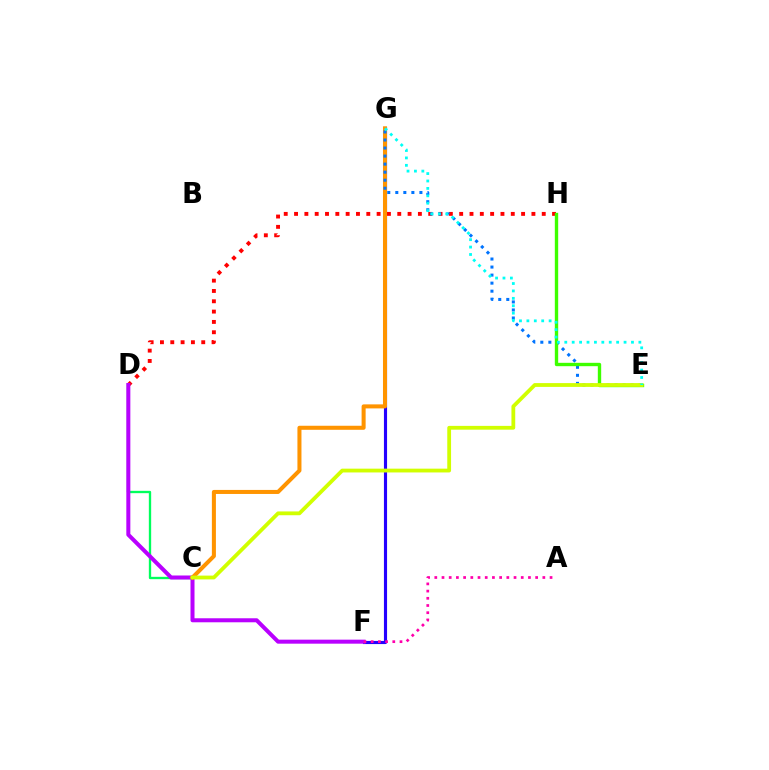{('C', 'D'): [{'color': '#00ff5c', 'line_style': 'solid', 'thickness': 1.68}], ('F', 'G'): [{'color': '#2500ff', 'line_style': 'solid', 'thickness': 2.25}], ('D', 'H'): [{'color': '#ff0000', 'line_style': 'dotted', 'thickness': 2.8}], ('D', 'F'): [{'color': '#b900ff', 'line_style': 'solid', 'thickness': 2.89}], ('A', 'F'): [{'color': '#ff00ac', 'line_style': 'dotted', 'thickness': 1.96}], ('C', 'G'): [{'color': '#ff9400', 'line_style': 'solid', 'thickness': 2.91}], ('E', 'G'): [{'color': '#0074ff', 'line_style': 'dotted', 'thickness': 2.18}, {'color': '#00fff6', 'line_style': 'dotted', 'thickness': 2.01}], ('E', 'H'): [{'color': '#3dff00', 'line_style': 'solid', 'thickness': 2.42}], ('C', 'E'): [{'color': '#d1ff00', 'line_style': 'solid', 'thickness': 2.73}]}